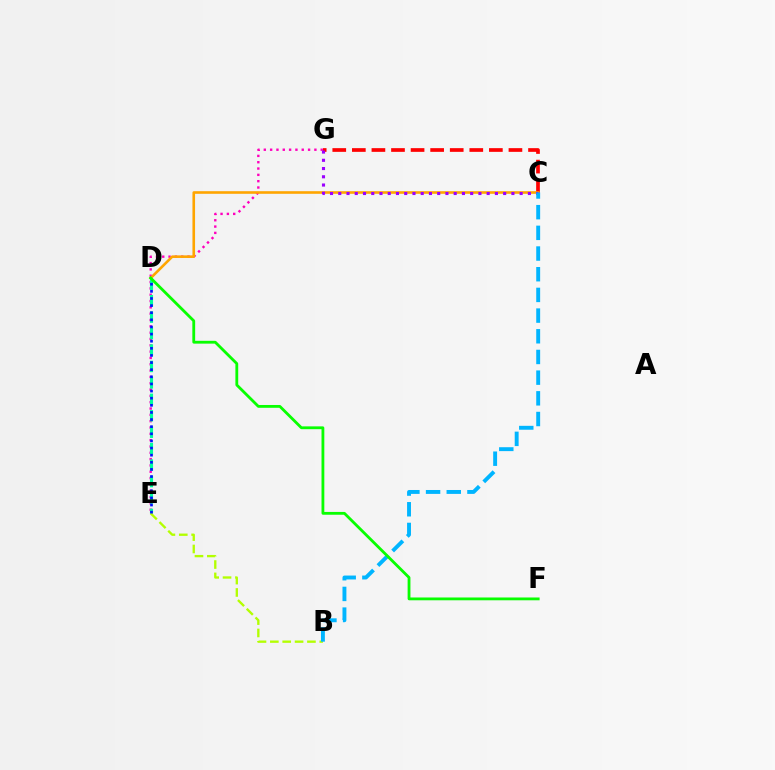{('C', 'G'): [{'color': '#ff0000', 'line_style': 'dashed', 'thickness': 2.66}, {'color': '#9b00ff', 'line_style': 'dotted', 'thickness': 2.24}], ('E', 'G'): [{'color': '#ff00bd', 'line_style': 'dotted', 'thickness': 1.72}], ('C', 'D'): [{'color': '#ffa500', 'line_style': 'solid', 'thickness': 1.88}], ('D', 'E'): [{'color': '#00ff9d', 'line_style': 'dashed', 'thickness': 2.23}, {'color': '#0010ff', 'line_style': 'dotted', 'thickness': 1.94}], ('B', 'E'): [{'color': '#b3ff00', 'line_style': 'dashed', 'thickness': 1.68}], ('B', 'C'): [{'color': '#00b5ff', 'line_style': 'dashed', 'thickness': 2.81}], ('D', 'F'): [{'color': '#08ff00', 'line_style': 'solid', 'thickness': 2.02}]}